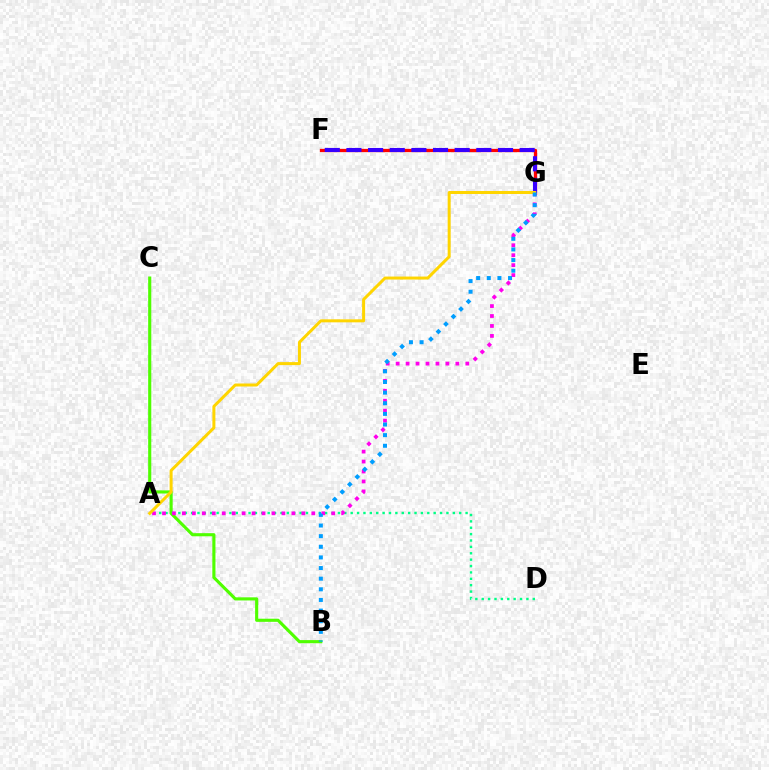{('B', 'C'): [{'color': '#4fff00', 'line_style': 'solid', 'thickness': 2.25}], ('F', 'G'): [{'color': '#ff0000', 'line_style': 'solid', 'thickness': 2.36}, {'color': '#3700ff', 'line_style': 'dashed', 'thickness': 2.94}], ('A', 'D'): [{'color': '#00ff86', 'line_style': 'dotted', 'thickness': 1.73}], ('A', 'G'): [{'color': '#ff00ed', 'line_style': 'dotted', 'thickness': 2.7}, {'color': '#ffd500', 'line_style': 'solid', 'thickness': 2.16}], ('B', 'G'): [{'color': '#009eff', 'line_style': 'dotted', 'thickness': 2.89}]}